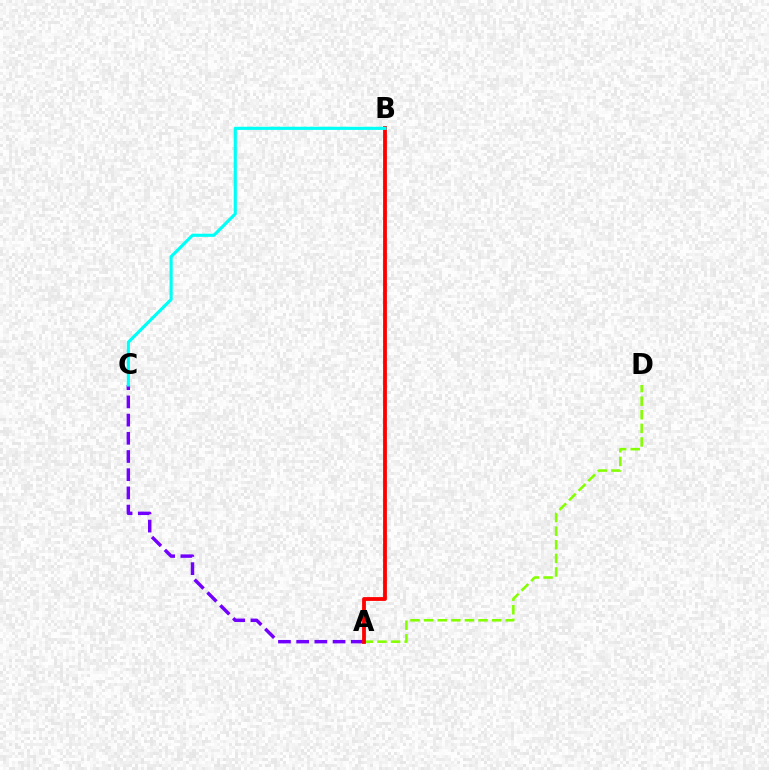{('A', 'C'): [{'color': '#7200ff', 'line_style': 'dashed', 'thickness': 2.47}], ('A', 'D'): [{'color': '#84ff00', 'line_style': 'dashed', 'thickness': 1.85}], ('A', 'B'): [{'color': '#ff0000', 'line_style': 'solid', 'thickness': 2.74}], ('B', 'C'): [{'color': '#00fff6', 'line_style': 'solid', 'thickness': 2.26}]}